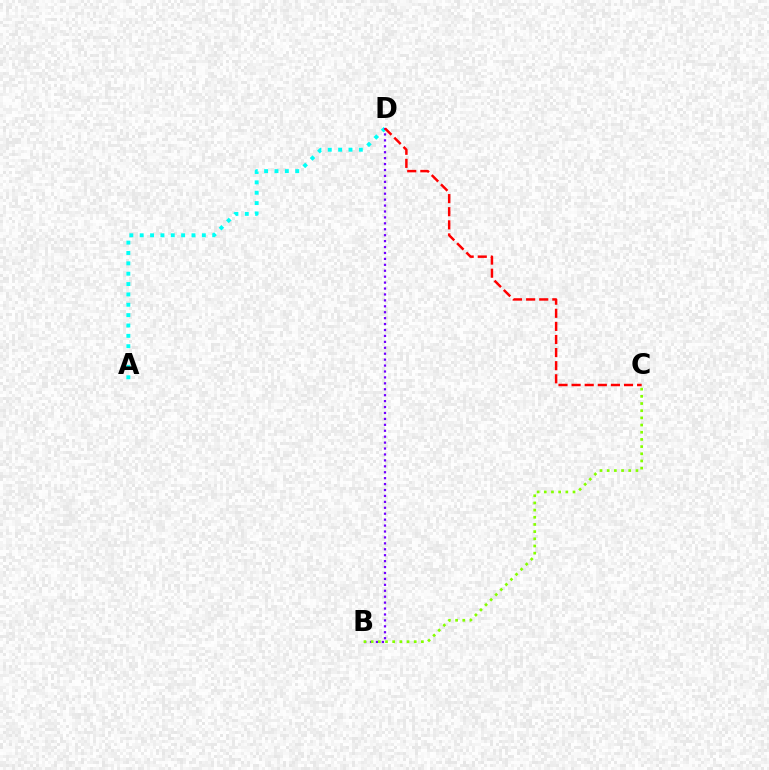{('A', 'D'): [{'color': '#00fff6', 'line_style': 'dotted', 'thickness': 2.81}], ('B', 'D'): [{'color': '#7200ff', 'line_style': 'dotted', 'thickness': 1.61}], ('B', 'C'): [{'color': '#84ff00', 'line_style': 'dotted', 'thickness': 1.95}], ('C', 'D'): [{'color': '#ff0000', 'line_style': 'dashed', 'thickness': 1.78}]}